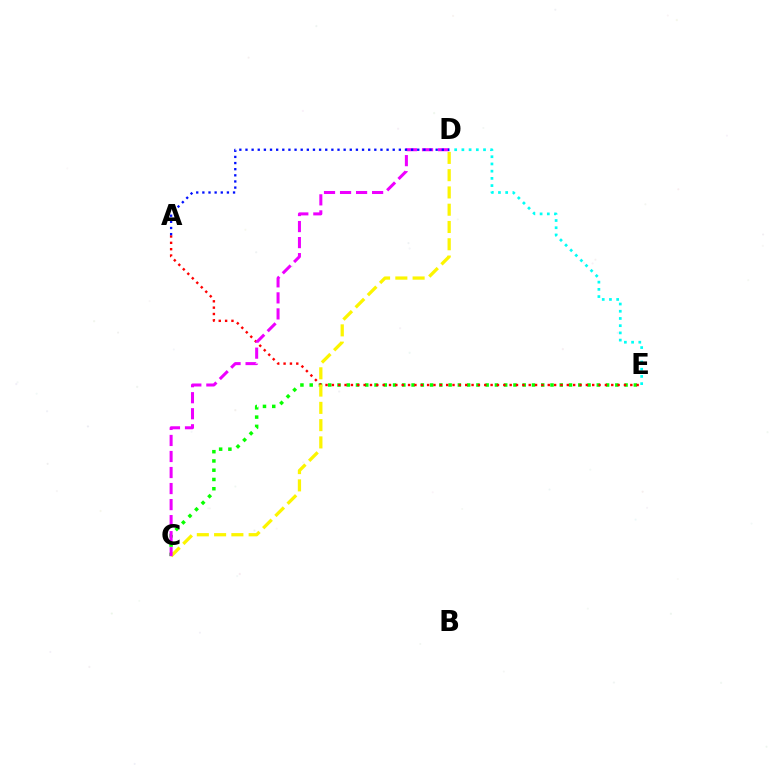{('D', 'E'): [{'color': '#00fff6', 'line_style': 'dotted', 'thickness': 1.96}], ('C', 'E'): [{'color': '#08ff00', 'line_style': 'dotted', 'thickness': 2.52}], ('A', 'E'): [{'color': '#ff0000', 'line_style': 'dotted', 'thickness': 1.73}], ('C', 'D'): [{'color': '#fcf500', 'line_style': 'dashed', 'thickness': 2.35}, {'color': '#ee00ff', 'line_style': 'dashed', 'thickness': 2.18}], ('A', 'D'): [{'color': '#0010ff', 'line_style': 'dotted', 'thickness': 1.67}]}